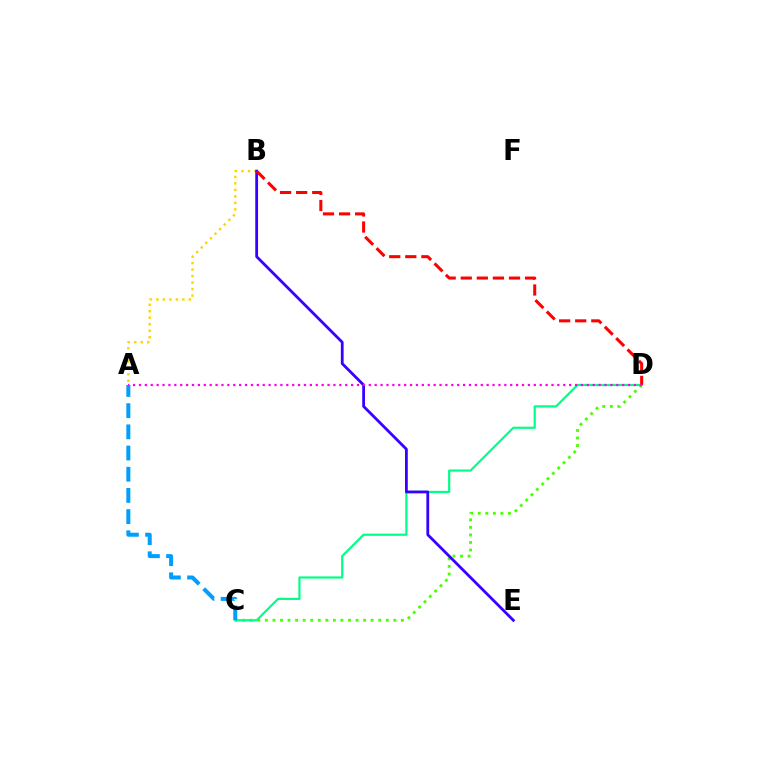{('C', 'D'): [{'color': '#4fff00', 'line_style': 'dotted', 'thickness': 2.05}, {'color': '#00ff86', 'line_style': 'solid', 'thickness': 1.58}], ('A', 'B'): [{'color': '#ffd500', 'line_style': 'dotted', 'thickness': 1.76}], ('A', 'C'): [{'color': '#009eff', 'line_style': 'dashed', 'thickness': 2.88}], ('B', 'E'): [{'color': '#3700ff', 'line_style': 'solid', 'thickness': 2.01}], ('B', 'D'): [{'color': '#ff0000', 'line_style': 'dashed', 'thickness': 2.18}], ('A', 'D'): [{'color': '#ff00ed', 'line_style': 'dotted', 'thickness': 1.6}]}